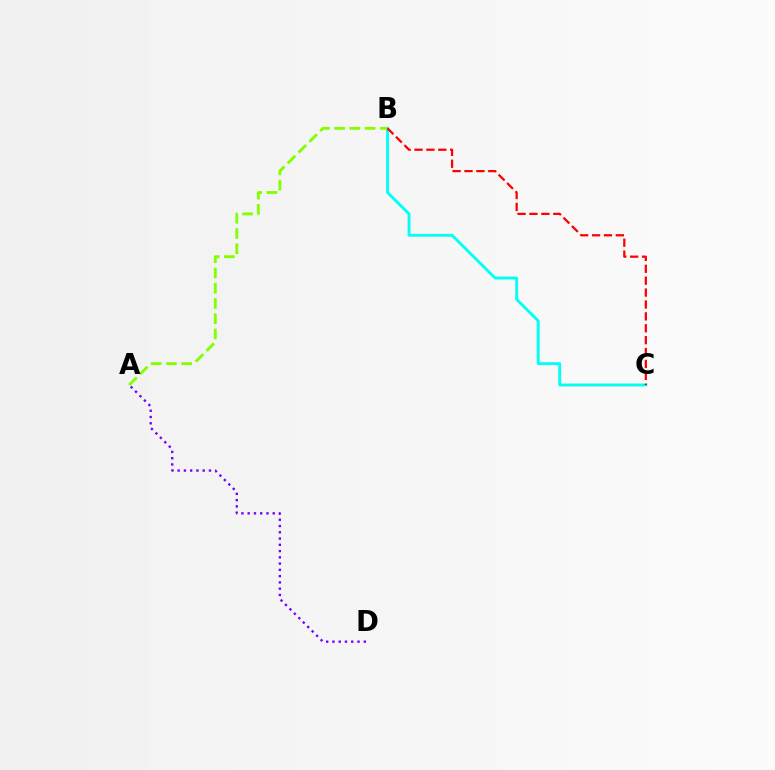{('B', 'C'): [{'color': '#00fff6', 'line_style': 'solid', 'thickness': 2.07}, {'color': '#ff0000', 'line_style': 'dashed', 'thickness': 1.62}], ('A', 'B'): [{'color': '#84ff00', 'line_style': 'dashed', 'thickness': 2.07}], ('A', 'D'): [{'color': '#7200ff', 'line_style': 'dotted', 'thickness': 1.7}]}